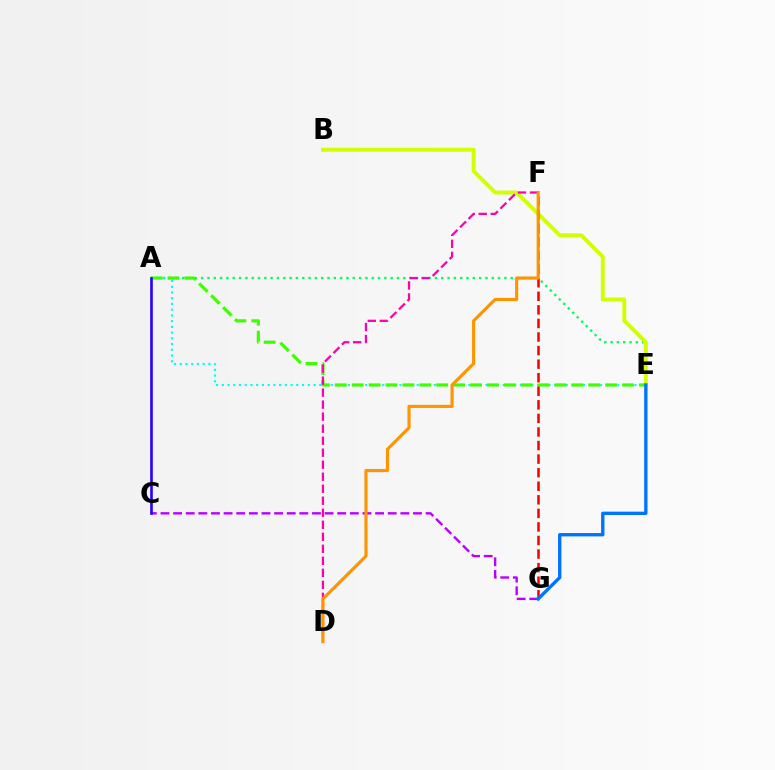{('A', 'E'): [{'color': '#00ff5c', 'line_style': 'dotted', 'thickness': 1.72}, {'color': '#00fff6', 'line_style': 'dotted', 'thickness': 1.56}, {'color': '#3dff00', 'line_style': 'dashed', 'thickness': 2.3}], ('B', 'E'): [{'color': '#d1ff00', 'line_style': 'solid', 'thickness': 2.81}], ('C', 'G'): [{'color': '#b900ff', 'line_style': 'dashed', 'thickness': 1.72}], ('F', 'G'): [{'color': '#ff0000', 'line_style': 'dashed', 'thickness': 1.84}], ('A', 'C'): [{'color': '#2500ff', 'line_style': 'solid', 'thickness': 1.89}], ('E', 'G'): [{'color': '#0074ff', 'line_style': 'solid', 'thickness': 2.41}], ('D', 'F'): [{'color': '#ff00ac', 'line_style': 'dashed', 'thickness': 1.63}, {'color': '#ff9400', 'line_style': 'solid', 'thickness': 2.26}]}